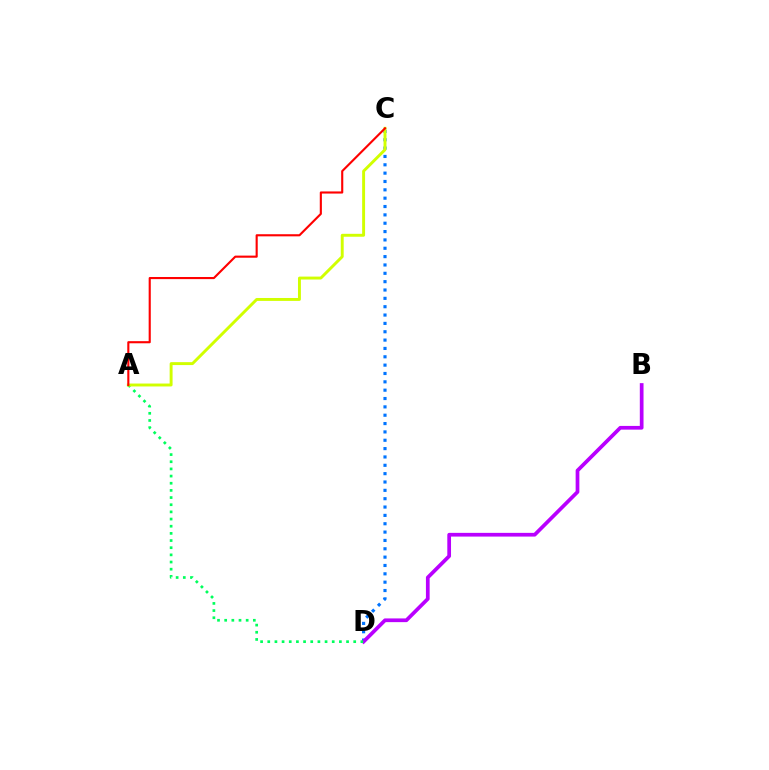{('C', 'D'): [{'color': '#0074ff', 'line_style': 'dotted', 'thickness': 2.27}], ('B', 'D'): [{'color': '#b900ff', 'line_style': 'solid', 'thickness': 2.67}], ('A', 'D'): [{'color': '#00ff5c', 'line_style': 'dotted', 'thickness': 1.95}], ('A', 'C'): [{'color': '#d1ff00', 'line_style': 'solid', 'thickness': 2.1}, {'color': '#ff0000', 'line_style': 'solid', 'thickness': 1.53}]}